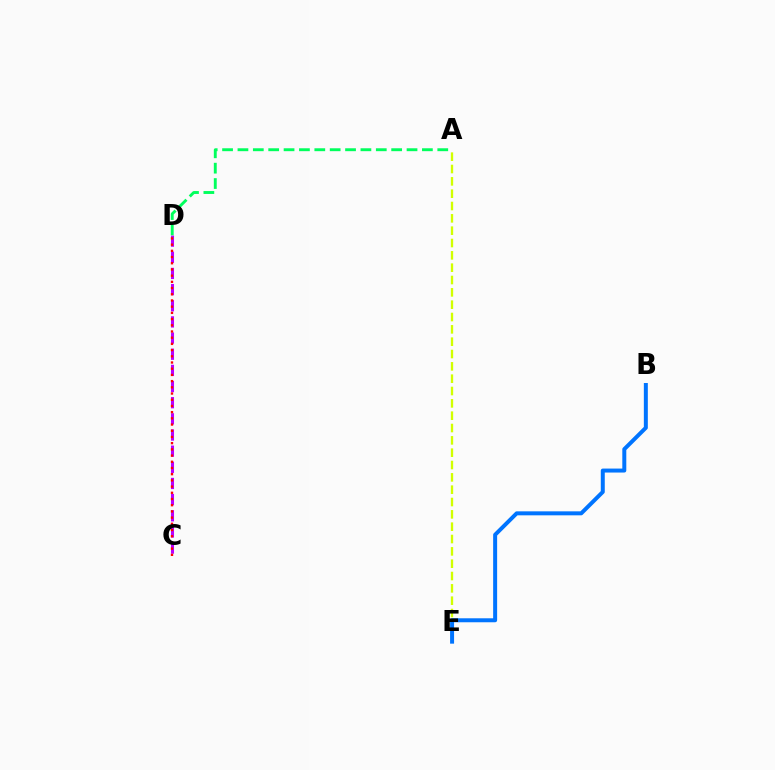{('A', 'E'): [{'color': '#d1ff00', 'line_style': 'dashed', 'thickness': 1.68}], ('C', 'D'): [{'color': '#b900ff', 'line_style': 'dashed', 'thickness': 2.19}, {'color': '#ff0000', 'line_style': 'dotted', 'thickness': 1.69}], ('B', 'E'): [{'color': '#0074ff', 'line_style': 'solid', 'thickness': 2.87}], ('A', 'D'): [{'color': '#00ff5c', 'line_style': 'dashed', 'thickness': 2.09}]}